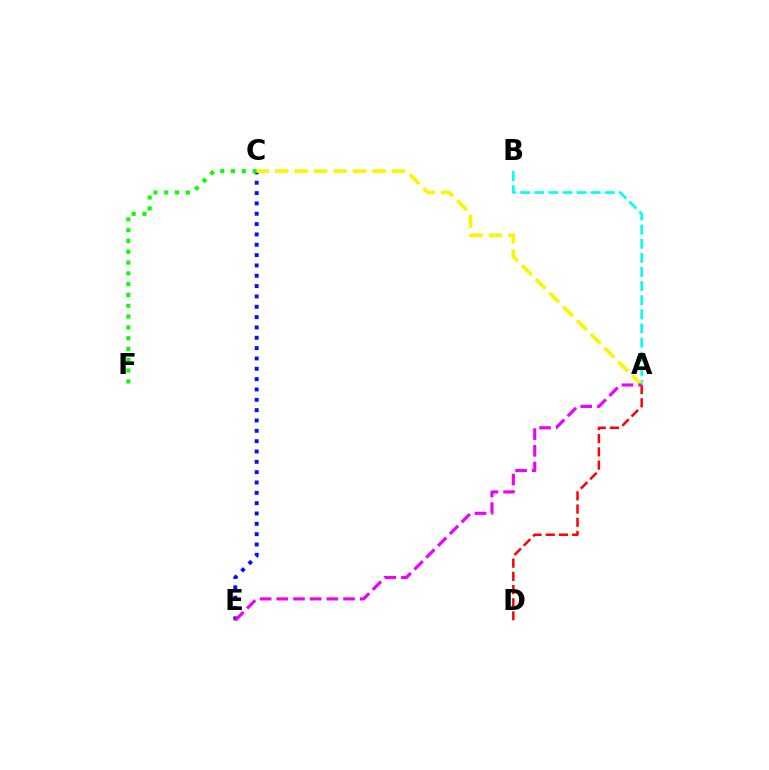{('A', 'B'): [{'color': '#00fff6', 'line_style': 'dashed', 'thickness': 1.92}], ('C', 'E'): [{'color': '#0010ff', 'line_style': 'dotted', 'thickness': 2.81}], ('C', 'F'): [{'color': '#08ff00', 'line_style': 'dotted', 'thickness': 2.93}], ('A', 'C'): [{'color': '#fcf500', 'line_style': 'dashed', 'thickness': 2.64}], ('A', 'D'): [{'color': '#ff0000', 'line_style': 'dashed', 'thickness': 1.8}], ('A', 'E'): [{'color': '#ee00ff', 'line_style': 'dashed', 'thickness': 2.27}]}